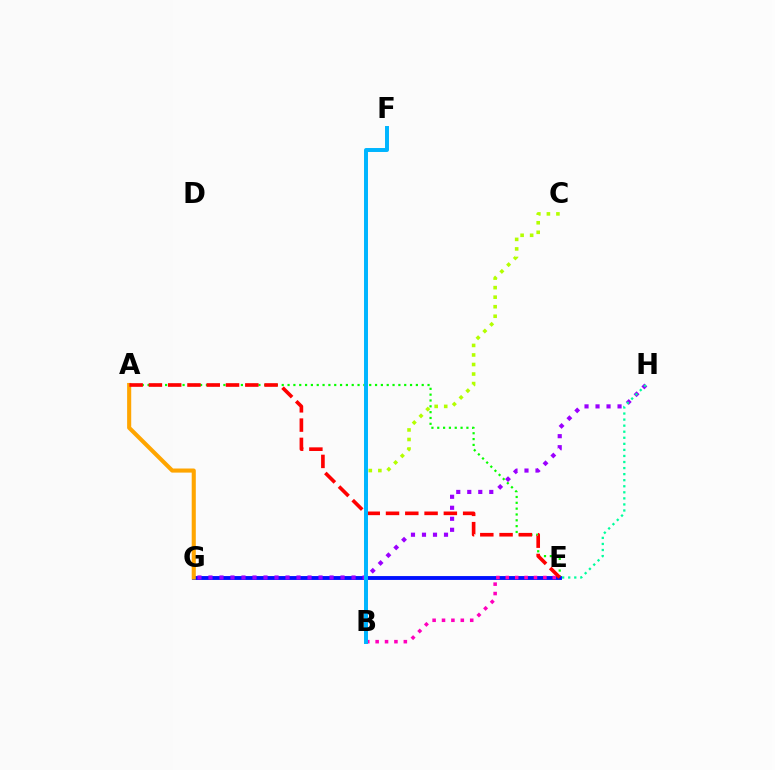{('A', 'E'): [{'color': '#08ff00', 'line_style': 'dotted', 'thickness': 1.58}, {'color': '#ff0000', 'line_style': 'dashed', 'thickness': 2.62}], ('B', 'C'): [{'color': '#b3ff00', 'line_style': 'dotted', 'thickness': 2.59}], ('E', 'G'): [{'color': '#0010ff', 'line_style': 'solid', 'thickness': 2.78}], ('A', 'G'): [{'color': '#ffa500', 'line_style': 'solid', 'thickness': 2.95}], ('G', 'H'): [{'color': '#9b00ff', 'line_style': 'dotted', 'thickness': 2.99}], ('E', 'H'): [{'color': '#00ff9d', 'line_style': 'dotted', 'thickness': 1.65}], ('B', 'E'): [{'color': '#ff00bd', 'line_style': 'dotted', 'thickness': 2.55}], ('B', 'F'): [{'color': '#00b5ff', 'line_style': 'solid', 'thickness': 2.85}]}